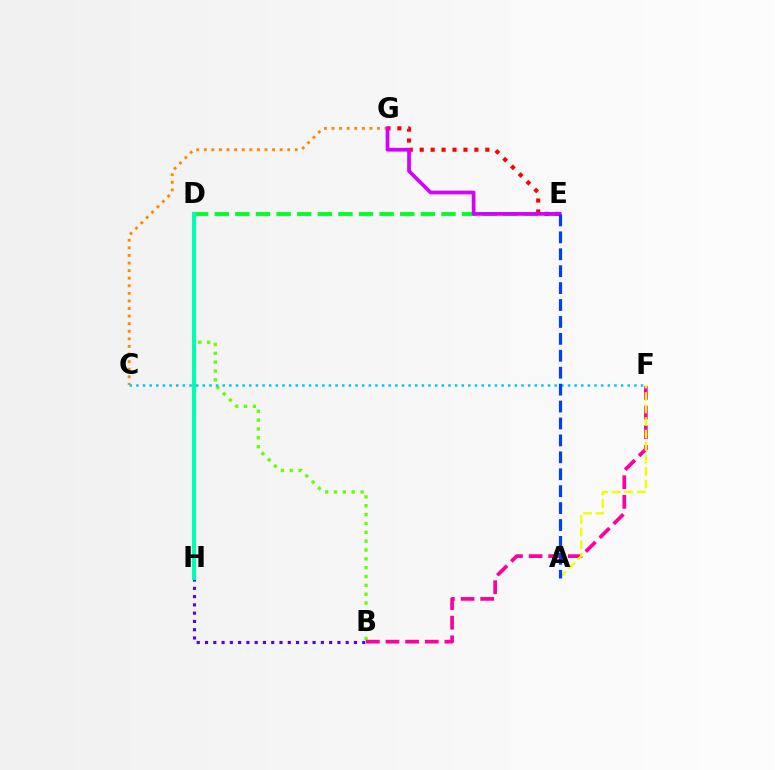{('D', 'E'): [{'color': '#00ff27', 'line_style': 'dashed', 'thickness': 2.8}], ('B', 'D'): [{'color': '#66ff00', 'line_style': 'dotted', 'thickness': 2.4}], ('B', 'F'): [{'color': '#ff00a0', 'line_style': 'dashed', 'thickness': 2.67}], ('B', 'H'): [{'color': '#4f00ff', 'line_style': 'dotted', 'thickness': 2.25}], ('A', 'F'): [{'color': '#eeff00', 'line_style': 'dashed', 'thickness': 1.7}], ('E', 'G'): [{'color': '#ff0000', 'line_style': 'dotted', 'thickness': 2.97}, {'color': '#d600ff', 'line_style': 'solid', 'thickness': 2.68}], ('C', 'G'): [{'color': '#ff8800', 'line_style': 'dotted', 'thickness': 2.06}], ('D', 'H'): [{'color': '#00ffaf', 'line_style': 'solid', 'thickness': 2.97}], ('C', 'F'): [{'color': '#00c7ff', 'line_style': 'dotted', 'thickness': 1.8}], ('A', 'E'): [{'color': '#003fff', 'line_style': 'dashed', 'thickness': 2.3}]}